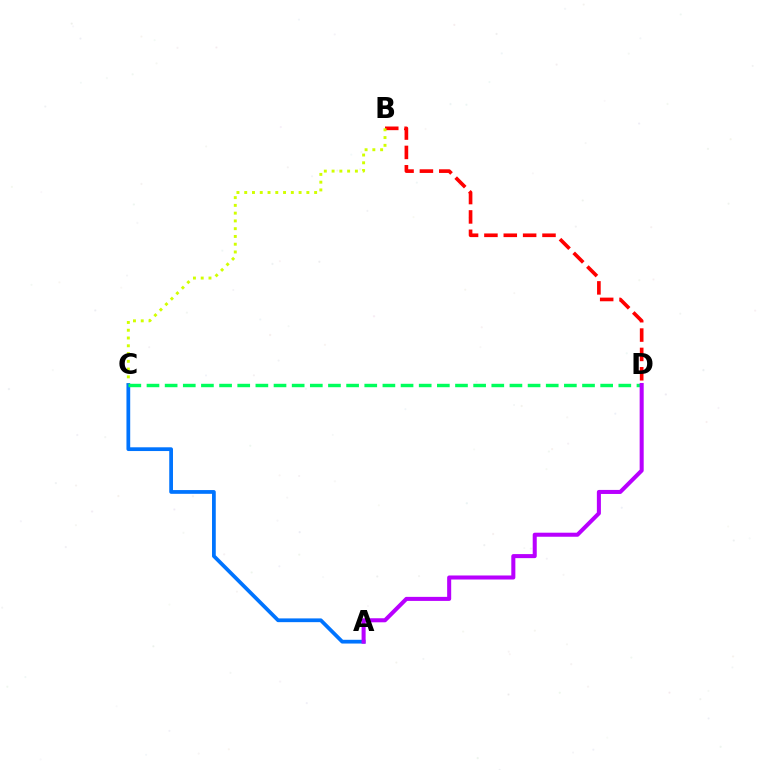{('B', 'D'): [{'color': '#ff0000', 'line_style': 'dashed', 'thickness': 2.63}], ('B', 'C'): [{'color': '#d1ff00', 'line_style': 'dotted', 'thickness': 2.11}], ('A', 'C'): [{'color': '#0074ff', 'line_style': 'solid', 'thickness': 2.7}], ('C', 'D'): [{'color': '#00ff5c', 'line_style': 'dashed', 'thickness': 2.47}], ('A', 'D'): [{'color': '#b900ff', 'line_style': 'solid', 'thickness': 2.91}]}